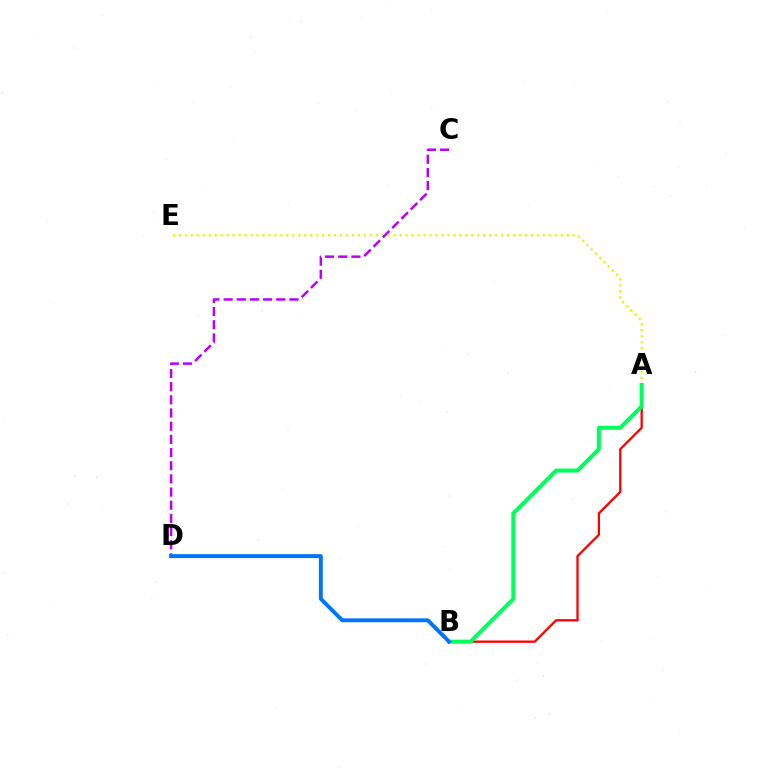{('A', 'E'): [{'color': '#d1ff00', 'line_style': 'dotted', 'thickness': 1.62}], ('A', 'B'): [{'color': '#ff0000', 'line_style': 'solid', 'thickness': 1.65}, {'color': '#00ff5c', 'line_style': 'solid', 'thickness': 2.9}], ('C', 'D'): [{'color': '#b900ff', 'line_style': 'dashed', 'thickness': 1.79}], ('B', 'D'): [{'color': '#0074ff', 'line_style': 'solid', 'thickness': 2.8}]}